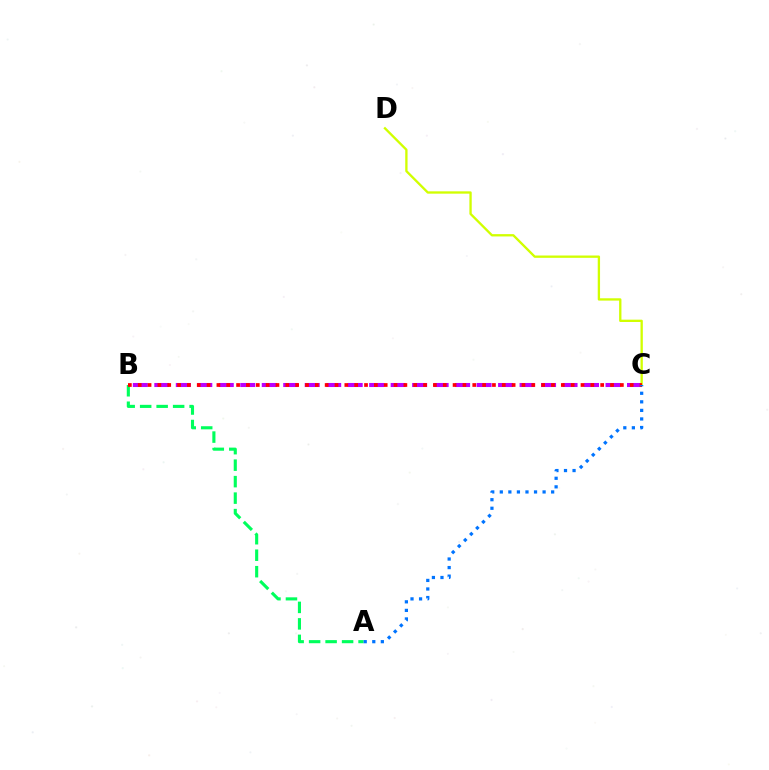{('A', 'B'): [{'color': '#00ff5c', 'line_style': 'dashed', 'thickness': 2.24}], ('B', 'C'): [{'color': '#b900ff', 'line_style': 'dashed', 'thickness': 2.92}, {'color': '#ff0000', 'line_style': 'dotted', 'thickness': 2.67}], ('C', 'D'): [{'color': '#d1ff00', 'line_style': 'solid', 'thickness': 1.67}], ('A', 'C'): [{'color': '#0074ff', 'line_style': 'dotted', 'thickness': 2.33}]}